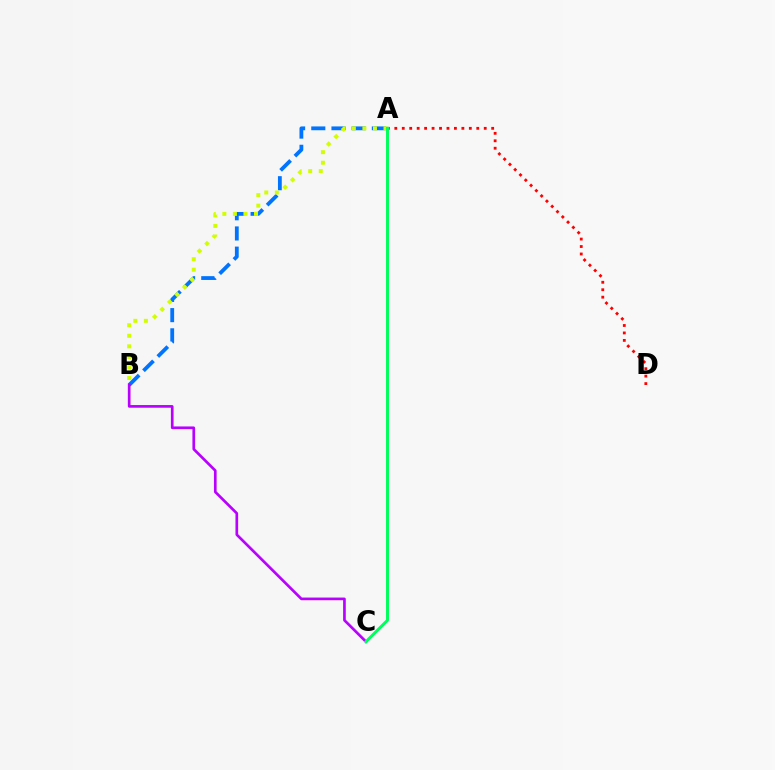{('A', 'B'): [{'color': '#0074ff', 'line_style': 'dashed', 'thickness': 2.74}, {'color': '#d1ff00', 'line_style': 'dotted', 'thickness': 2.87}], ('B', 'C'): [{'color': '#b900ff', 'line_style': 'solid', 'thickness': 1.93}], ('A', 'D'): [{'color': '#ff0000', 'line_style': 'dotted', 'thickness': 2.02}], ('A', 'C'): [{'color': '#00ff5c', 'line_style': 'solid', 'thickness': 2.13}]}